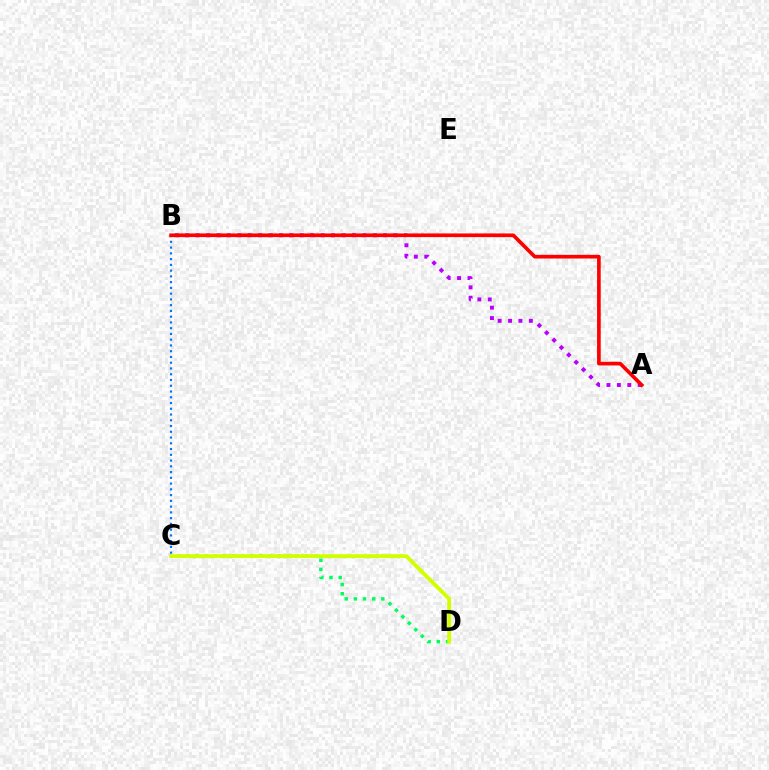{('A', 'B'): [{'color': '#b900ff', 'line_style': 'dotted', 'thickness': 2.83}, {'color': '#ff0000', 'line_style': 'solid', 'thickness': 2.64}], ('B', 'C'): [{'color': '#0074ff', 'line_style': 'dotted', 'thickness': 1.56}], ('C', 'D'): [{'color': '#00ff5c', 'line_style': 'dotted', 'thickness': 2.49}, {'color': '#d1ff00', 'line_style': 'solid', 'thickness': 2.75}]}